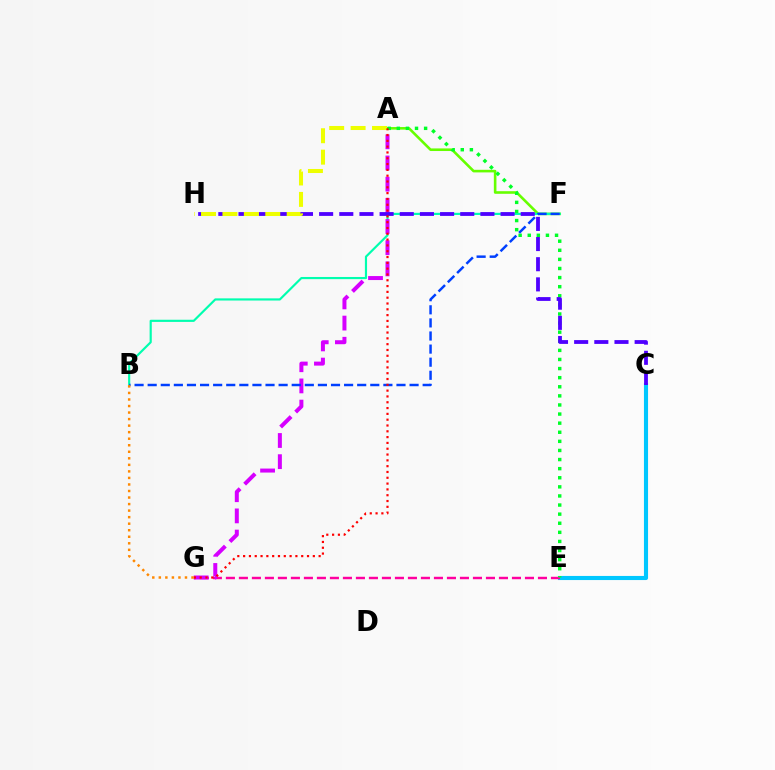{('C', 'E'): [{'color': '#00c7ff', 'line_style': 'solid', 'thickness': 2.96}], ('A', 'F'): [{'color': '#66ff00', 'line_style': 'solid', 'thickness': 1.87}], ('E', 'G'): [{'color': '#ff00a0', 'line_style': 'dashed', 'thickness': 1.77}], ('B', 'F'): [{'color': '#00ffaf', 'line_style': 'solid', 'thickness': 1.56}, {'color': '#003fff', 'line_style': 'dashed', 'thickness': 1.78}], ('A', 'E'): [{'color': '#00ff27', 'line_style': 'dotted', 'thickness': 2.47}], ('A', 'G'): [{'color': '#d600ff', 'line_style': 'dashed', 'thickness': 2.88}, {'color': '#ff0000', 'line_style': 'dotted', 'thickness': 1.58}], ('C', 'H'): [{'color': '#4f00ff', 'line_style': 'dashed', 'thickness': 2.74}], ('A', 'H'): [{'color': '#eeff00', 'line_style': 'dashed', 'thickness': 2.91}], ('B', 'G'): [{'color': '#ff8800', 'line_style': 'dotted', 'thickness': 1.78}]}